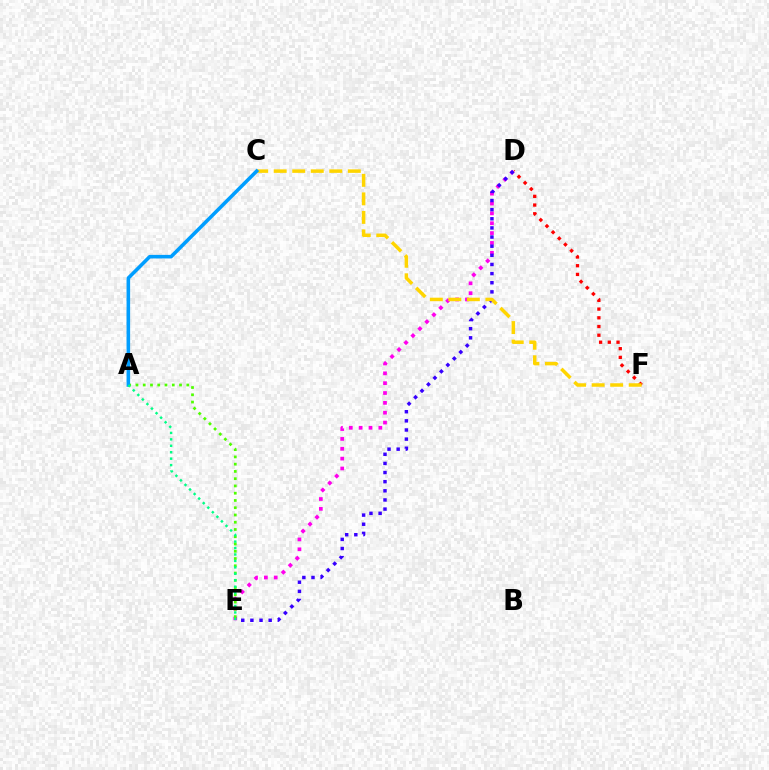{('D', 'F'): [{'color': '#ff0000', 'line_style': 'dotted', 'thickness': 2.37}], ('D', 'E'): [{'color': '#ff00ed', 'line_style': 'dotted', 'thickness': 2.68}, {'color': '#3700ff', 'line_style': 'dotted', 'thickness': 2.48}], ('A', 'E'): [{'color': '#4fff00', 'line_style': 'dotted', 'thickness': 1.97}, {'color': '#00ff86', 'line_style': 'dotted', 'thickness': 1.75}], ('C', 'F'): [{'color': '#ffd500', 'line_style': 'dashed', 'thickness': 2.52}], ('A', 'C'): [{'color': '#009eff', 'line_style': 'solid', 'thickness': 2.57}]}